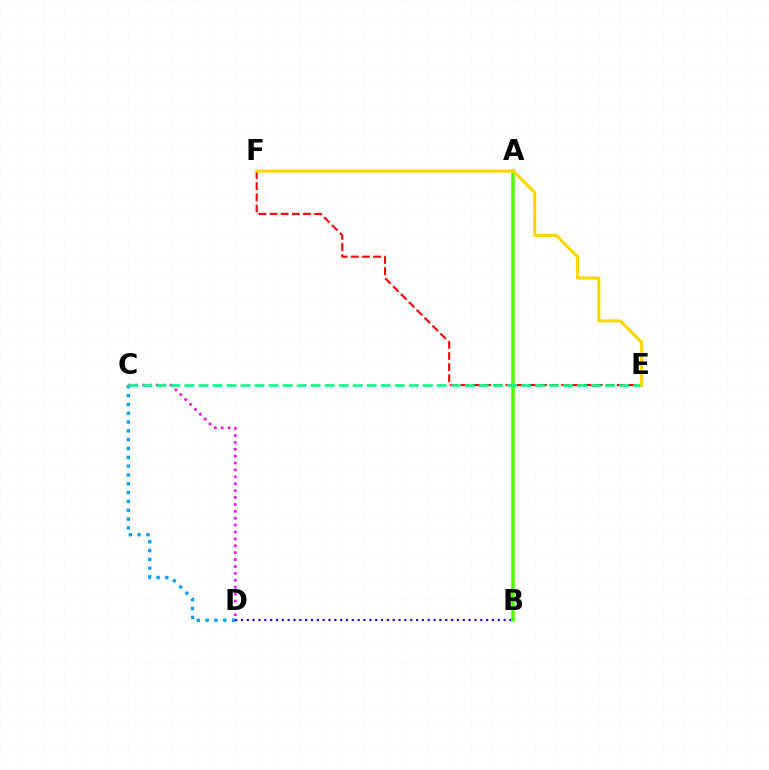{('C', 'D'): [{'color': '#ff00ed', 'line_style': 'dotted', 'thickness': 1.87}, {'color': '#009eff', 'line_style': 'dotted', 'thickness': 2.4}], ('B', 'D'): [{'color': '#3700ff', 'line_style': 'dotted', 'thickness': 1.59}], ('E', 'F'): [{'color': '#ff0000', 'line_style': 'dashed', 'thickness': 1.51}, {'color': '#ffd500', 'line_style': 'solid', 'thickness': 2.24}], ('A', 'B'): [{'color': '#4fff00', 'line_style': 'solid', 'thickness': 2.58}], ('C', 'E'): [{'color': '#00ff86', 'line_style': 'dashed', 'thickness': 1.9}]}